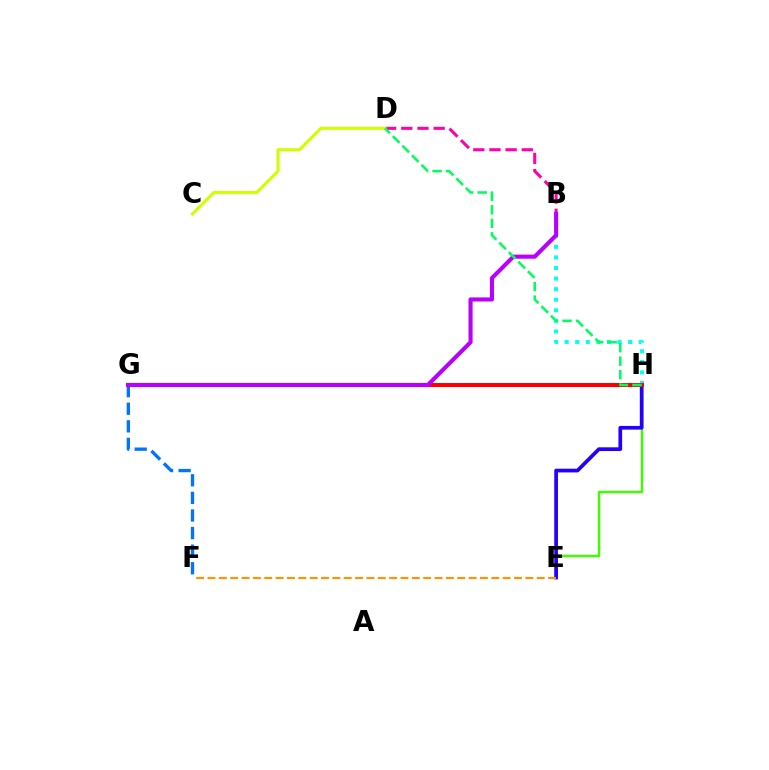{('B', 'D'): [{'color': '#ff00ac', 'line_style': 'dashed', 'thickness': 2.2}], ('E', 'H'): [{'color': '#3dff00', 'line_style': 'solid', 'thickness': 1.74}, {'color': '#2500ff', 'line_style': 'solid', 'thickness': 2.67}], ('F', 'G'): [{'color': '#0074ff', 'line_style': 'dashed', 'thickness': 2.39}], ('C', 'D'): [{'color': '#d1ff00', 'line_style': 'solid', 'thickness': 2.21}], ('B', 'H'): [{'color': '#00fff6', 'line_style': 'dotted', 'thickness': 2.87}], ('G', 'H'): [{'color': '#ff0000', 'line_style': 'solid', 'thickness': 2.88}], ('E', 'F'): [{'color': '#ff9400', 'line_style': 'dashed', 'thickness': 1.54}], ('B', 'G'): [{'color': '#b900ff', 'line_style': 'solid', 'thickness': 2.94}], ('D', 'H'): [{'color': '#00ff5c', 'line_style': 'dashed', 'thickness': 1.83}]}